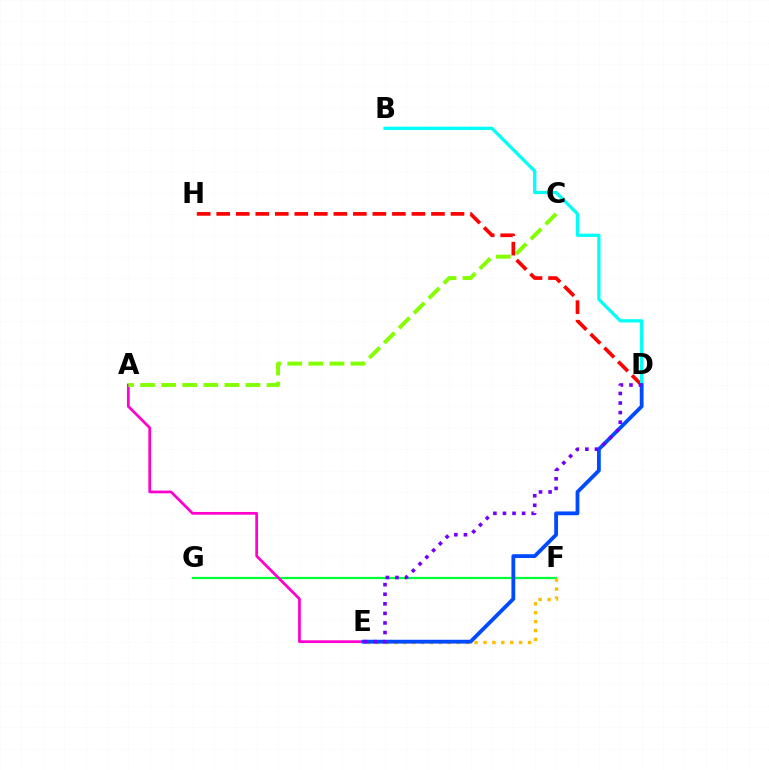{('F', 'G'): [{'color': '#00ff39', 'line_style': 'solid', 'thickness': 1.61}], ('E', 'F'): [{'color': '#ffbd00', 'line_style': 'dotted', 'thickness': 2.42}], ('A', 'E'): [{'color': '#ff00cf', 'line_style': 'solid', 'thickness': 1.97}], ('A', 'C'): [{'color': '#84ff00', 'line_style': 'dashed', 'thickness': 2.86}], ('D', 'H'): [{'color': '#ff0000', 'line_style': 'dashed', 'thickness': 2.65}], ('B', 'D'): [{'color': '#00fff6', 'line_style': 'solid', 'thickness': 2.35}], ('D', 'E'): [{'color': '#004bff', 'line_style': 'solid', 'thickness': 2.74}, {'color': '#7200ff', 'line_style': 'dotted', 'thickness': 2.6}]}